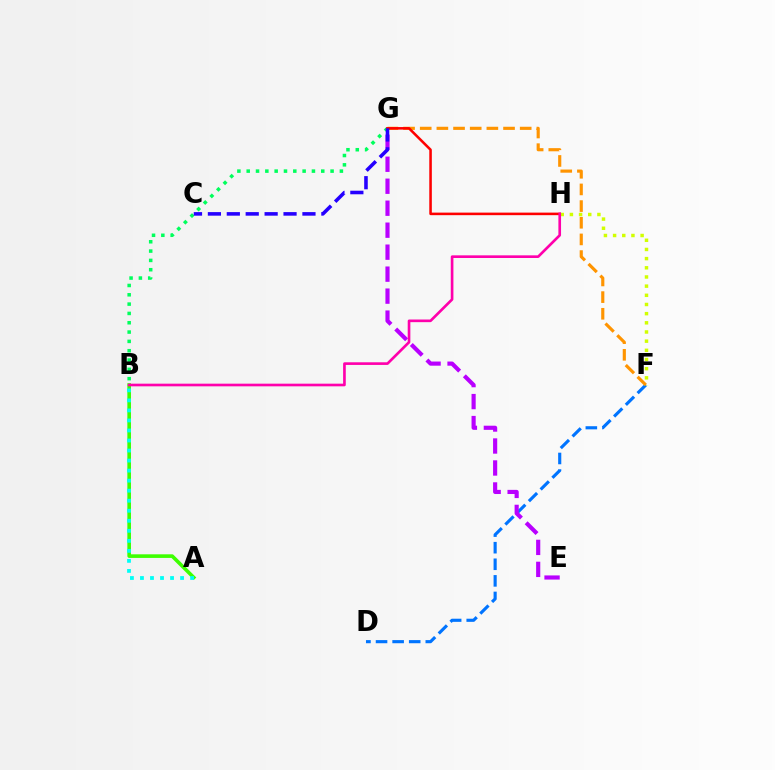{('A', 'B'): [{'color': '#3dff00', 'line_style': 'solid', 'thickness': 2.6}, {'color': '#00fff6', 'line_style': 'dotted', 'thickness': 2.73}], ('D', 'F'): [{'color': '#0074ff', 'line_style': 'dashed', 'thickness': 2.25}], ('E', 'G'): [{'color': '#b900ff', 'line_style': 'dashed', 'thickness': 2.99}], ('B', 'G'): [{'color': '#00ff5c', 'line_style': 'dotted', 'thickness': 2.53}], ('F', 'G'): [{'color': '#ff9400', 'line_style': 'dashed', 'thickness': 2.26}], ('F', 'H'): [{'color': '#d1ff00', 'line_style': 'dotted', 'thickness': 2.49}], ('G', 'H'): [{'color': '#ff0000', 'line_style': 'solid', 'thickness': 1.84}], ('C', 'G'): [{'color': '#2500ff', 'line_style': 'dashed', 'thickness': 2.57}], ('B', 'H'): [{'color': '#ff00ac', 'line_style': 'solid', 'thickness': 1.91}]}